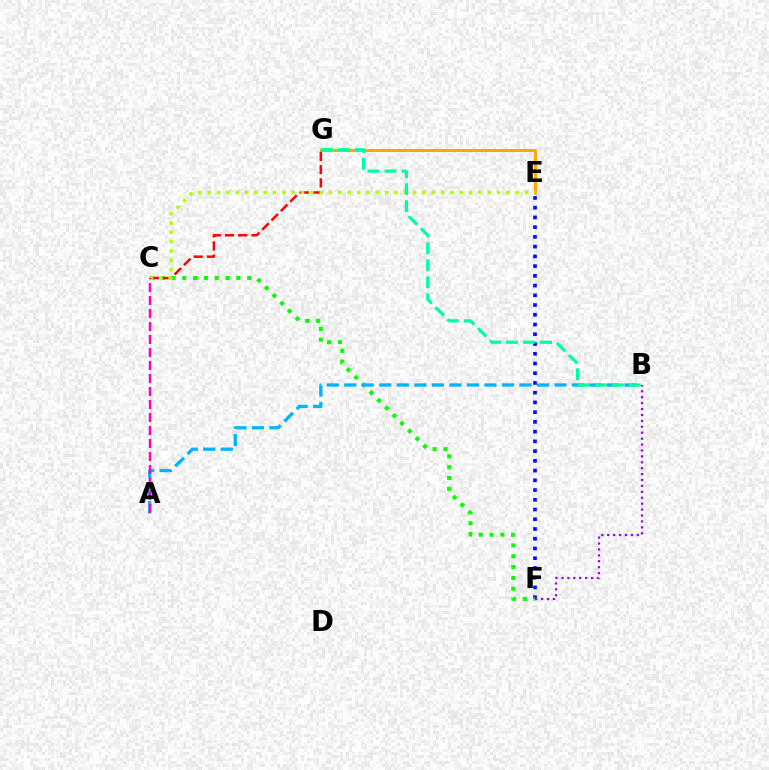{('E', 'G'): [{'color': '#ffa500', 'line_style': 'solid', 'thickness': 2.11}], ('E', 'F'): [{'color': '#0010ff', 'line_style': 'dotted', 'thickness': 2.65}], ('C', 'F'): [{'color': '#08ff00', 'line_style': 'dotted', 'thickness': 2.94}], ('B', 'F'): [{'color': '#9b00ff', 'line_style': 'dotted', 'thickness': 1.61}], ('C', 'G'): [{'color': '#ff0000', 'line_style': 'dashed', 'thickness': 1.79}], ('C', 'E'): [{'color': '#b3ff00', 'line_style': 'dotted', 'thickness': 2.54}], ('A', 'B'): [{'color': '#00b5ff', 'line_style': 'dashed', 'thickness': 2.38}], ('A', 'C'): [{'color': '#ff00bd', 'line_style': 'dashed', 'thickness': 1.77}], ('B', 'G'): [{'color': '#00ff9d', 'line_style': 'dashed', 'thickness': 2.31}]}